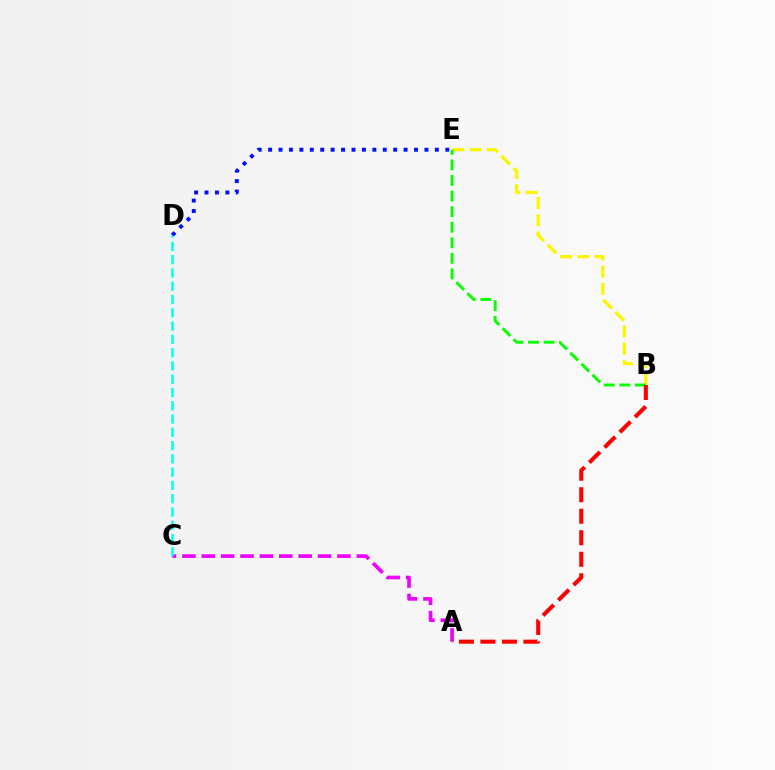{('B', 'E'): [{'color': '#fcf500', 'line_style': 'dashed', 'thickness': 2.34}, {'color': '#08ff00', 'line_style': 'dashed', 'thickness': 2.12}], ('A', 'C'): [{'color': '#ee00ff', 'line_style': 'dashed', 'thickness': 2.63}], ('D', 'E'): [{'color': '#0010ff', 'line_style': 'dotted', 'thickness': 2.83}], ('C', 'D'): [{'color': '#00fff6', 'line_style': 'dashed', 'thickness': 1.8}], ('A', 'B'): [{'color': '#ff0000', 'line_style': 'dashed', 'thickness': 2.92}]}